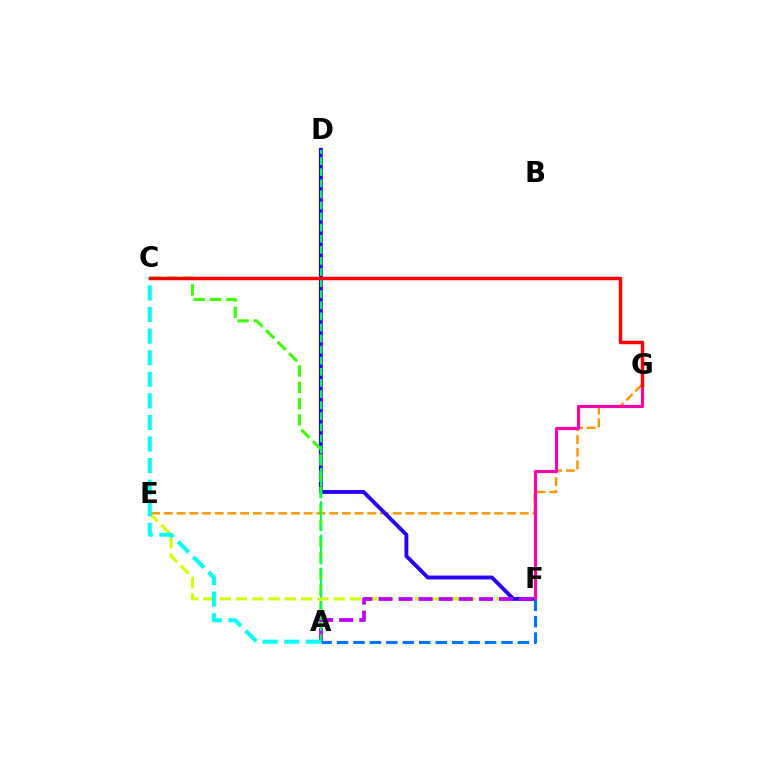{('E', 'F'): [{'color': '#d1ff00', 'line_style': 'dashed', 'thickness': 2.21}], ('E', 'G'): [{'color': '#ff9400', 'line_style': 'dashed', 'thickness': 1.73}], ('D', 'F'): [{'color': '#2500ff', 'line_style': 'solid', 'thickness': 2.78}], ('A', 'C'): [{'color': '#3dff00', 'line_style': 'dashed', 'thickness': 2.21}, {'color': '#00fff6', 'line_style': 'dashed', 'thickness': 2.93}], ('A', 'F'): [{'color': '#b900ff', 'line_style': 'dashed', 'thickness': 2.73}, {'color': '#0074ff', 'line_style': 'dashed', 'thickness': 2.23}], ('A', 'D'): [{'color': '#00ff5c', 'line_style': 'dashed', 'thickness': 1.51}], ('F', 'G'): [{'color': '#ff00ac', 'line_style': 'solid', 'thickness': 2.25}], ('C', 'G'): [{'color': '#ff0000', 'line_style': 'solid', 'thickness': 2.51}]}